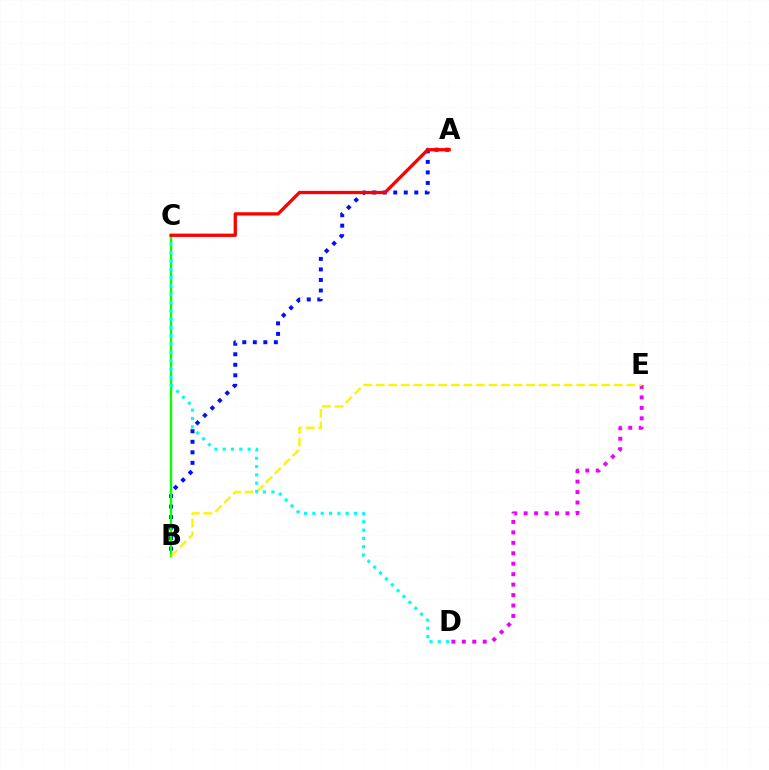{('D', 'E'): [{'color': '#ee00ff', 'line_style': 'dotted', 'thickness': 2.84}], ('A', 'B'): [{'color': '#0010ff', 'line_style': 'dotted', 'thickness': 2.86}], ('B', 'C'): [{'color': '#08ff00', 'line_style': 'solid', 'thickness': 1.72}], ('B', 'E'): [{'color': '#fcf500', 'line_style': 'dashed', 'thickness': 1.7}], ('C', 'D'): [{'color': '#00fff6', 'line_style': 'dotted', 'thickness': 2.26}], ('A', 'C'): [{'color': '#ff0000', 'line_style': 'solid', 'thickness': 2.37}]}